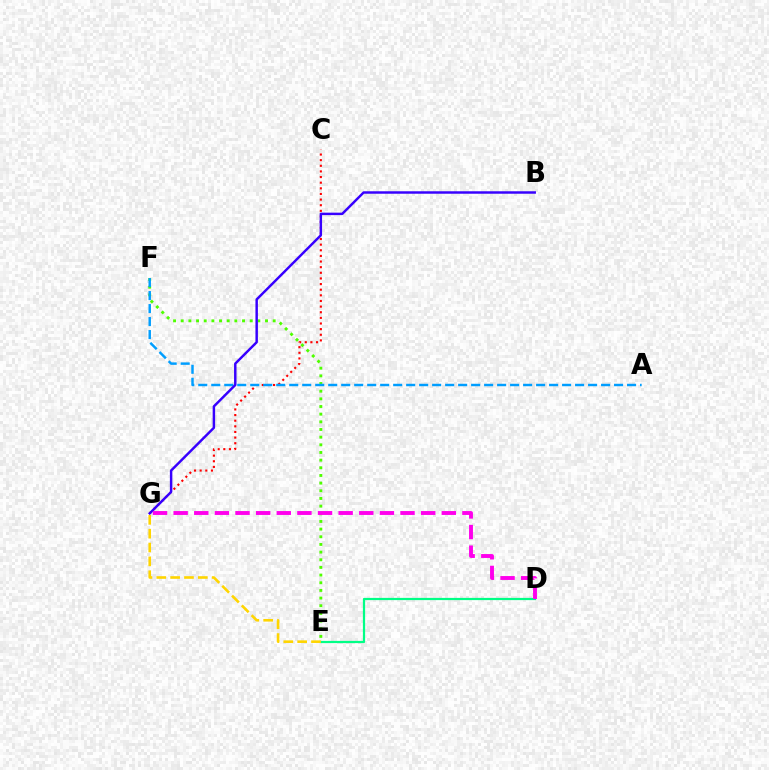{('E', 'F'): [{'color': '#4fff00', 'line_style': 'dotted', 'thickness': 2.08}], ('C', 'G'): [{'color': '#ff0000', 'line_style': 'dotted', 'thickness': 1.53}], ('D', 'E'): [{'color': '#00ff86', 'line_style': 'solid', 'thickness': 1.6}], ('A', 'F'): [{'color': '#009eff', 'line_style': 'dashed', 'thickness': 1.77}], ('B', 'G'): [{'color': '#3700ff', 'line_style': 'solid', 'thickness': 1.77}], ('D', 'G'): [{'color': '#ff00ed', 'line_style': 'dashed', 'thickness': 2.8}], ('E', 'G'): [{'color': '#ffd500', 'line_style': 'dashed', 'thickness': 1.88}]}